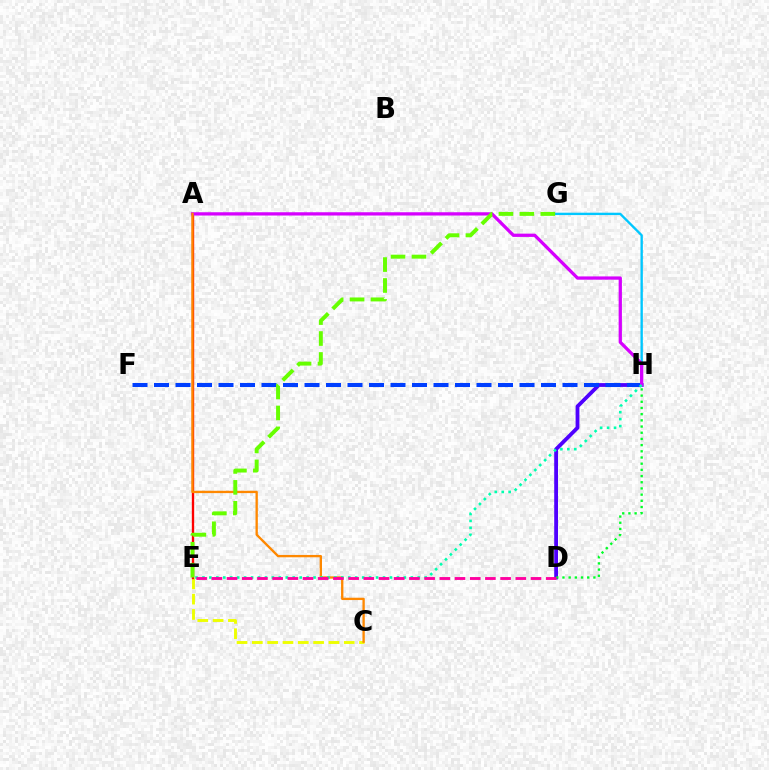{('D', 'H'): [{'color': '#4f00ff', 'line_style': 'solid', 'thickness': 2.74}, {'color': '#00ff27', 'line_style': 'dotted', 'thickness': 1.68}], ('C', 'E'): [{'color': '#eeff00', 'line_style': 'dashed', 'thickness': 2.08}], ('A', 'E'): [{'color': '#ff0000', 'line_style': 'solid', 'thickness': 1.69}], ('F', 'H'): [{'color': '#003fff', 'line_style': 'dashed', 'thickness': 2.92}], ('G', 'H'): [{'color': '#00c7ff', 'line_style': 'solid', 'thickness': 1.7}], ('A', 'H'): [{'color': '#d600ff', 'line_style': 'solid', 'thickness': 2.35}], ('A', 'C'): [{'color': '#ff8800', 'line_style': 'solid', 'thickness': 1.68}], ('E', 'H'): [{'color': '#00ffaf', 'line_style': 'dotted', 'thickness': 1.89}], ('E', 'G'): [{'color': '#66ff00', 'line_style': 'dashed', 'thickness': 2.84}], ('D', 'E'): [{'color': '#ff00a0', 'line_style': 'dashed', 'thickness': 2.06}]}